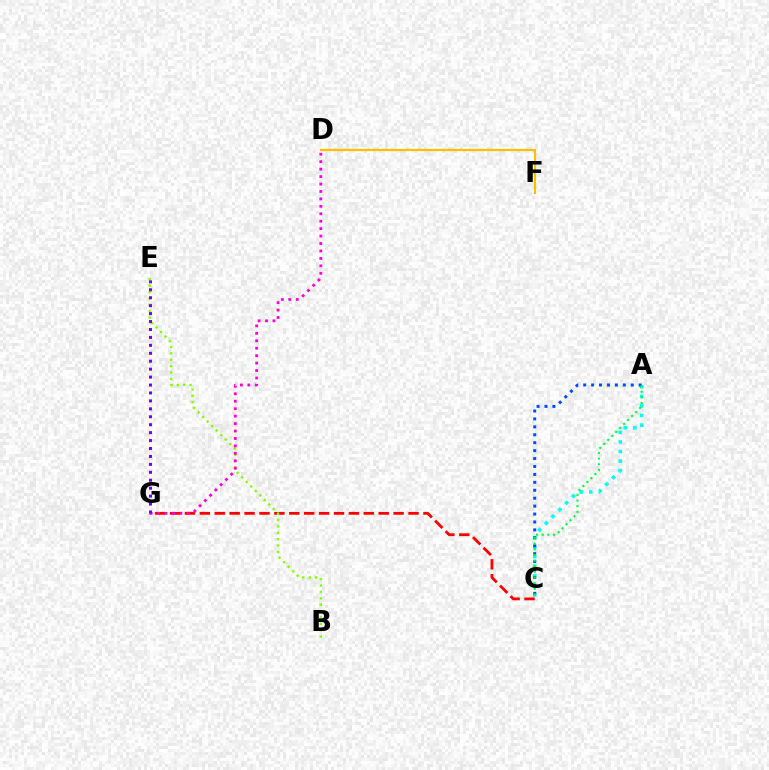{('C', 'G'): [{'color': '#ff0000', 'line_style': 'dashed', 'thickness': 2.02}], ('B', 'E'): [{'color': '#84ff00', 'line_style': 'dotted', 'thickness': 1.73}], ('A', 'C'): [{'color': '#00fff6', 'line_style': 'dotted', 'thickness': 2.6}, {'color': '#004bff', 'line_style': 'dotted', 'thickness': 2.15}, {'color': '#00ff39', 'line_style': 'dotted', 'thickness': 1.53}], ('D', 'G'): [{'color': '#ff00cf', 'line_style': 'dotted', 'thickness': 2.02}], ('E', 'G'): [{'color': '#7200ff', 'line_style': 'dotted', 'thickness': 2.16}], ('D', 'F'): [{'color': '#ffbd00', 'line_style': 'solid', 'thickness': 1.6}]}